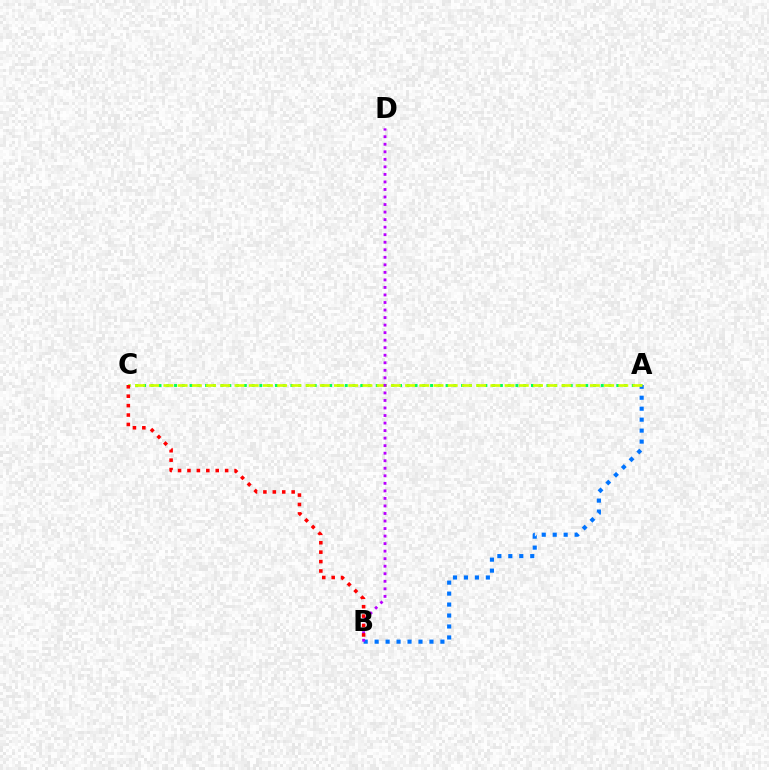{('A', 'C'): [{'color': '#00ff5c', 'line_style': 'dotted', 'thickness': 2.11}, {'color': '#d1ff00', 'line_style': 'dashed', 'thickness': 1.93}], ('A', 'B'): [{'color': '#0074ff', 'line_style': 'dotted', 'thickness': 2.98}], ('B', 'D'): [{'color': '#b900ff', 'line_style': 'dotted', 'thickness': 2.05}], ('B', 'C'): [{'color': '#ff0000', 'line_style': 'dotted', 'thickness': 2.56}]}